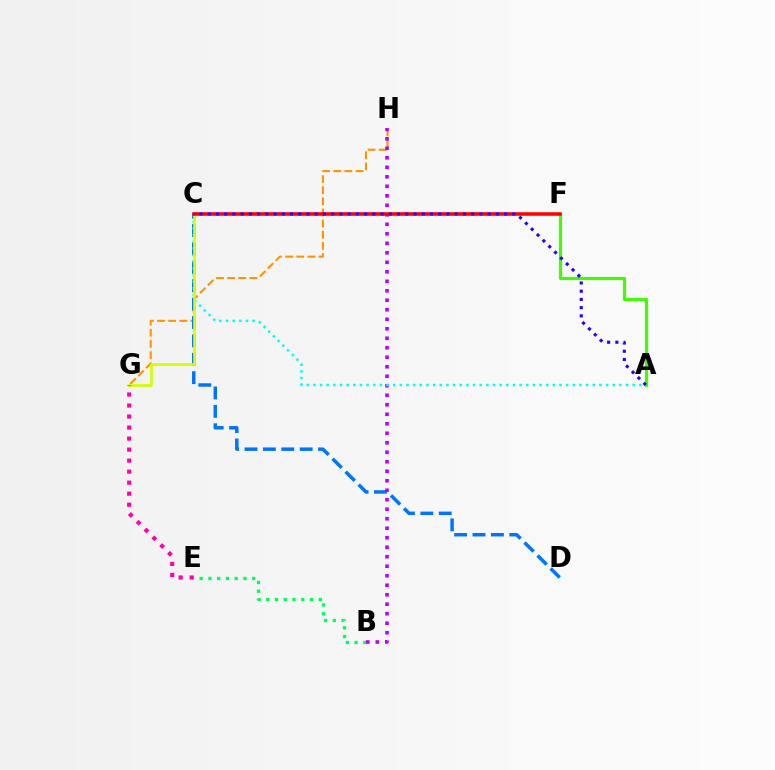{('B', 'E'): [{'color': '#00ff5c', 'line_style': 'dotted', 'thickness': 2.38}], ('G', 'H'): [{'color': '#ff9400', 'line_style': 'dashed', 'thickness': 1.51}], ('C', 'D'): [{'color': '#0074ff', 'line_style': 'dashed', 'thickness': 2.5}], ('B', 'H'): [{'color': '#b900ff', 'line_style': 'dotted', 'thickness': 2.58}], ('A', 'F'): [{'color': '#3dff00', 'line_style': 'solid', 'thickness': 2.27}], ('A', 'C'): [{'color': '#00fff6', 'line_style': 'dotted', 'thickness': 1.81}, {'color': '#2500ff', 'line_style': 'dotted', 'thickness': 2.24}], ('C', 'G'): [{'color': '#d1ff00', 'line_style': 'solid', 'thickness': 1.9}], ('E', 'G'): [{'color': '#ff00ac', 'line_style': 'dotted', 'thickness': 2.99}], ('C', 'F'): [{'color': '#ff0000', 'line_style': 'solid', 'thickness': 2.55}]}